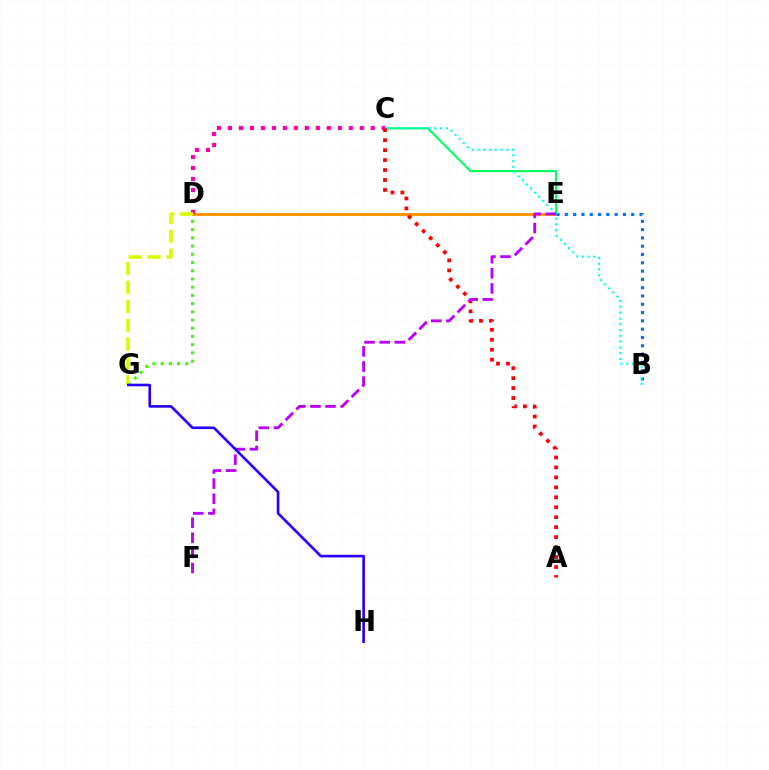{('D', 'E'): [{'color': '#ff9400', 'line_style': 'solid', 'thickness': 2.07}], ('D', 'G'): [{'color': '#3dff00', 'line_style': 'dotted', 'thickness': 2.23}, {'color': '#d1ff00', 'line_style': 'dashed', 'thickness': 2.56}], ('C', 'E'): [{'color': '#00ff5c', 'line_style': 'solid', 'thickness': 1.52}], ('B', 'E'): [{'color': '#0074ff', 'line_style': 'dotted', 'thickness': 2.25}], ('C', 'D'): [{'color': '#ff00ac', 'line_style': 'dotted', 'thickness': 2.99}], ('A', 'C'): [{'color': '#ff0000', 'line_style': 'dotted', 'thickness': 2.71}], ('B', 'C'): [{'color': '#00fff6', 'line_style': 'dotted', 'thickness': 1.57}], ('E', 'F'): [{'color': '#b900ff', 'line_style': 'dashed', 'thickness': 2.05}], ('G', 'H'): [{'color': '#2500ff', 'line_style': 'solid', 'thickness': 1.89}]}